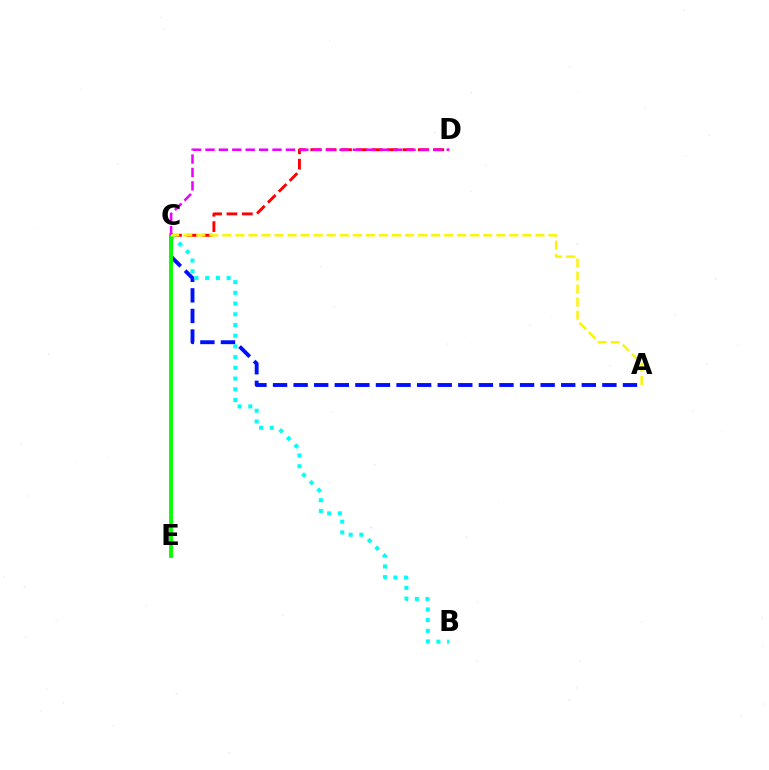{('A', 'C'): [{'color': '#0010ff', 'line_style': 'dashed', 'thickness': 2.8}, {'color': '#fcf500', 'line_style': 'dashed', 'thickness': 1.77}], ('C', 'D'): [{'color': '#ff0000', 'line_style': 'dashed', 'thickness': 2.09}, {'color': '#ee00ff', 'line_style': 'dashed', 'thickness': 1.82}], ('B', 'C'): [{'color': '#00fff6', 'line_style': 'dotted', 'thickness': 2.91}], ('C', 'E'): [{'color': '#08ff00', 'line_style': 'solid', 'thickness': 2.78}]}